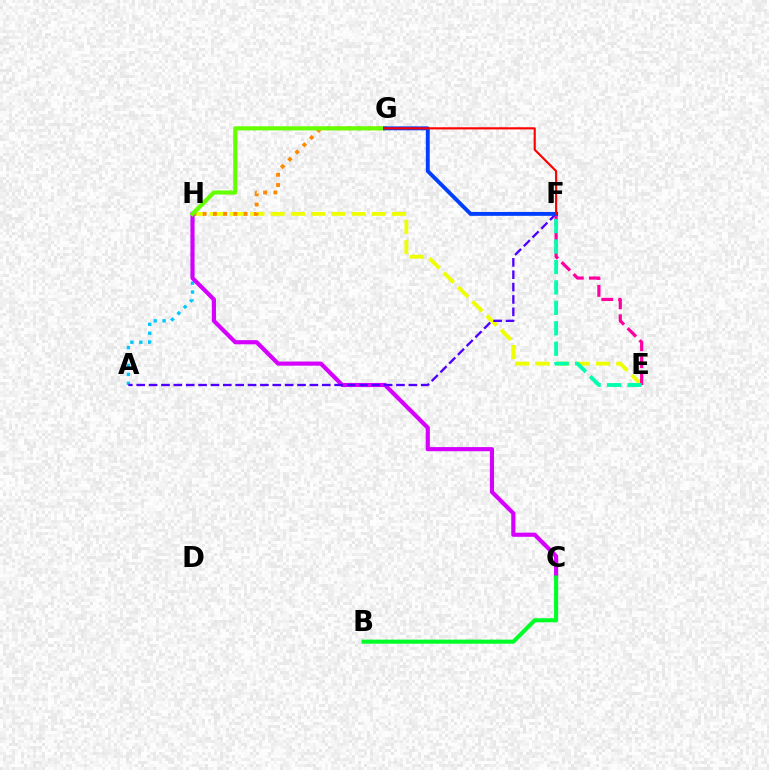{('E', 'H'): [{'color': '#eeff00', 'line_style': 'dashed', 'thickness': 2.75}], ('G', 'H'): [{'color': '#ff8800', 'line_style': 'dotted', 'thickness': 2.78}, {'color': '#66ff00', 'line_style': 'solid', 'thickness': 2.98}], ('A', 'H'): [{'color': '#00c7ff', 'line_style': 'dotted', 'thickness': 2.43}], ('C', 'H'): [{'color': '#d600ff', 'line_style': 'solid', 'thickness': 2.99}], ('A', 'F'): [{'color': '#4f00ff', 'line_style': 'dashed', 'thickness': 1.68}], ('E', 'F'): [{'color': '#ff00a0', 'line_style': 'dashed', 'thickness': 2.3}, {'color': '#00ffaf', 'line_style': 'dashed', 'thickness': 2.78}], ('B', 'C'): [{'color': '#00ff27', 'line_style': 'solid', 'thickness': 2.94}], ('F', 'G'): [{'color': '#003fff', 'line_style': 'solid', 'thickness': 2.8}, {'color': '#ff0000', 'line_style': 'solid', 'thickness': 1.55}]}